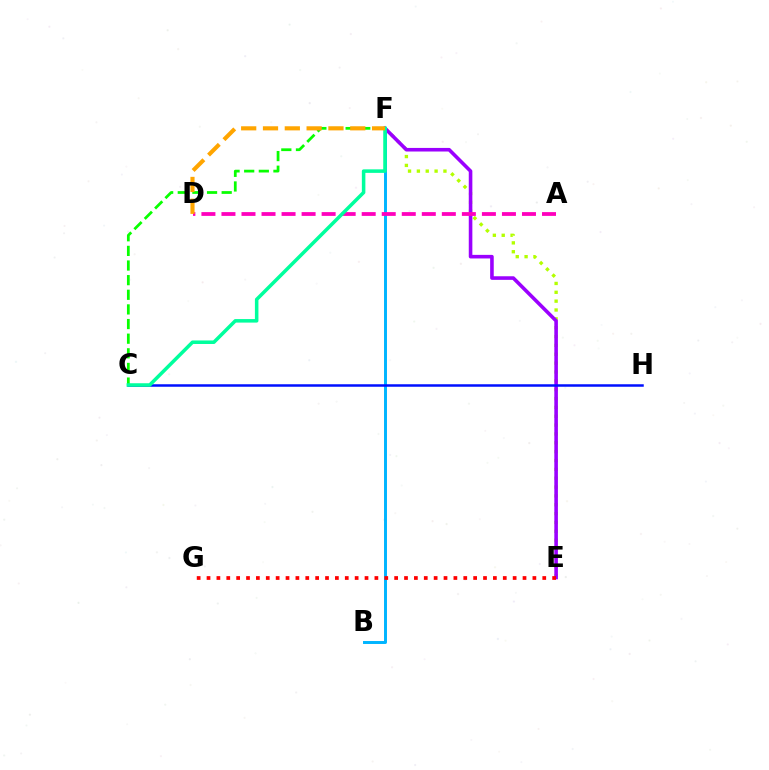{('E', 'F'): [{'color': '#b3ff00', 'line_style': 'dotted', 'thickness': 2.41}, {'color': '#9b00ff', 'line_style': 'solid', 'thickness': 2.58}], ('C', 'F'): [{'color': '#08ff00', 'line_style': 'dashed', 'thickness': 1.99}, {'color': '#00ff9d', 'line_style': 'solid', 'thickness': 2.54}], ('B', 'F'): [{'color': '#00b5ff', 'line_style': 'solid', 'thickness': 2.12}], ('C', 'H'): [{'color': '#0010ff', 'line_style': 'solid', 'thickness': 1.8}], ('E', 'G'): [{'color': '#ff0000', 'line_style': 'dotted', 'thickness': 2.68}], ('A', 'D'): [{'color': '#ff00bd', 'line_style': 'dashed', 'thickness': 2.72}], ('D', 'F'): [{'color': '#ffa500', 'line_style': 'dashed', 'thickness': 2.96}]}